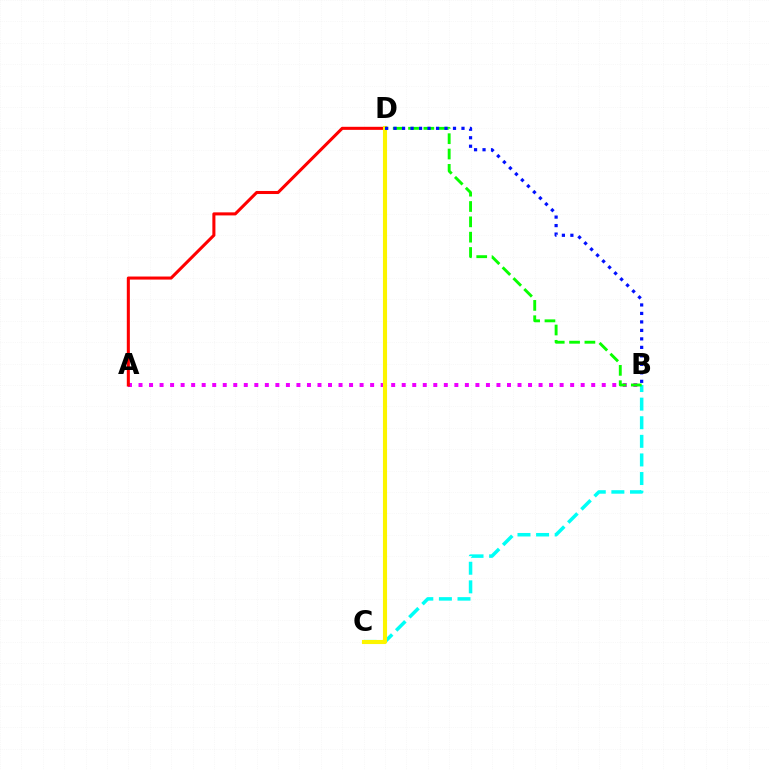{('B', 'C'): [{'color': '#00fff6', 'line_style': 'dashed', 'thickness': 2.53}], ('A', 'B'): [{'color': '#ee00ff', 'line_style': 'dotted', 'thickness': 2.86}], ('A', 'D'): [{'color': '#ff0000', 'line_style': 'solid', 'thickness': 2.2}], ('C', 'D'): [{'color': '#fcf500', 'line_style': 'solid', 'thickness': 2.94}], ('B', 'D'): [{'color': '#08ff00', 'line_style': 'dashed', 'thickness': 2.08}, {'color': '#0010ff', 'line_style': 'dotted', 'thickness': 2.31}]}